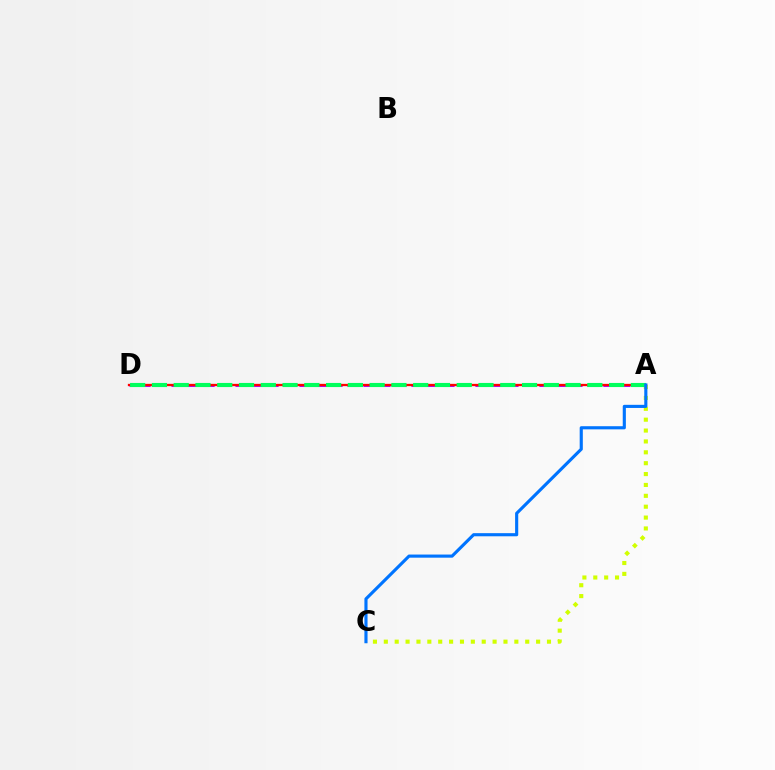{('A', 'D'): [{'color': '#b900ff', 'line_style': 'dashed', 'thickness': 2.17}, {'color': '#ff0000', 'line_style': 'solid', 'thickness': 1.65}, {'color': '#00ff5c', 'line_style': 'dashed', 'thickness': 2.96}], ('A', 'C'): [{'color': '#d1ff00', 'line_style': 'dotted', 'thickness': 2.96}, {'color': '#0074ff', 'line_style': 'solid', 'thickness': 2.25}]}